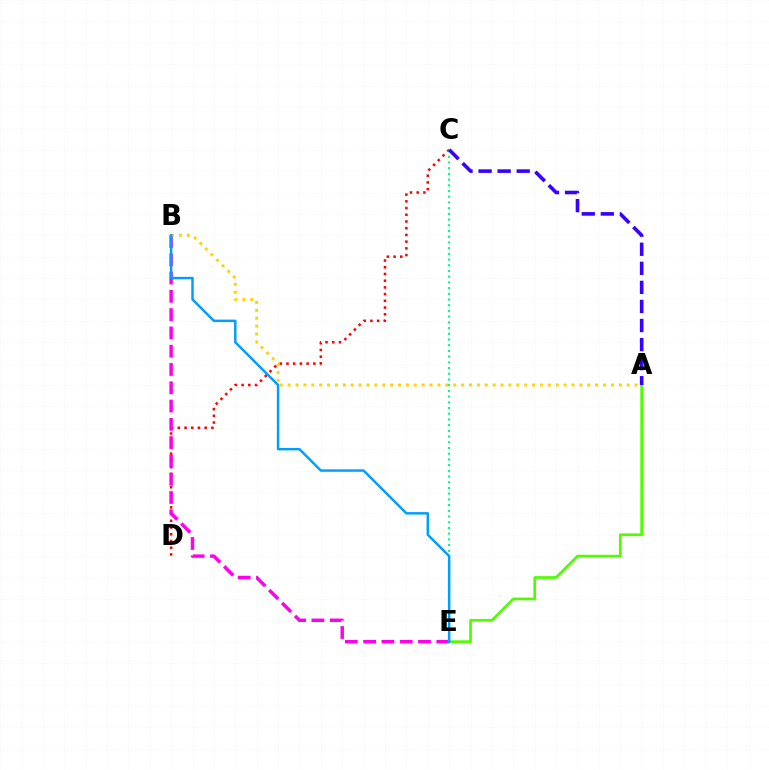{('A', 'E'): [{'color': '#4fff00', 'line_style': 'solid', 'thickness': 1.95}], ('C', 'D'): [{'color': '#ff0000', 'line_style': 'dotted', 'thickness': 1.82}], ('B', 'E'): [{'color': '#ff00ed', 'line_style': 'dashed', 'thickness': 2.48}, {'color': '#009eff', 'line_style': 'solid', 'thickness': 1.77}], ('A', 'B'): [{'color': '#ffd500', 'line_style': 'dotted', 'thickness': 2.14}], ('C', 'E'): [{'color': '#00ff86', 'line_style': 'dotted', 'thickness': 1.55}], ('A', 'C'): [{'color': '#3700ff', 'line_style': 'dashed', 'thickness': 2.59}]}